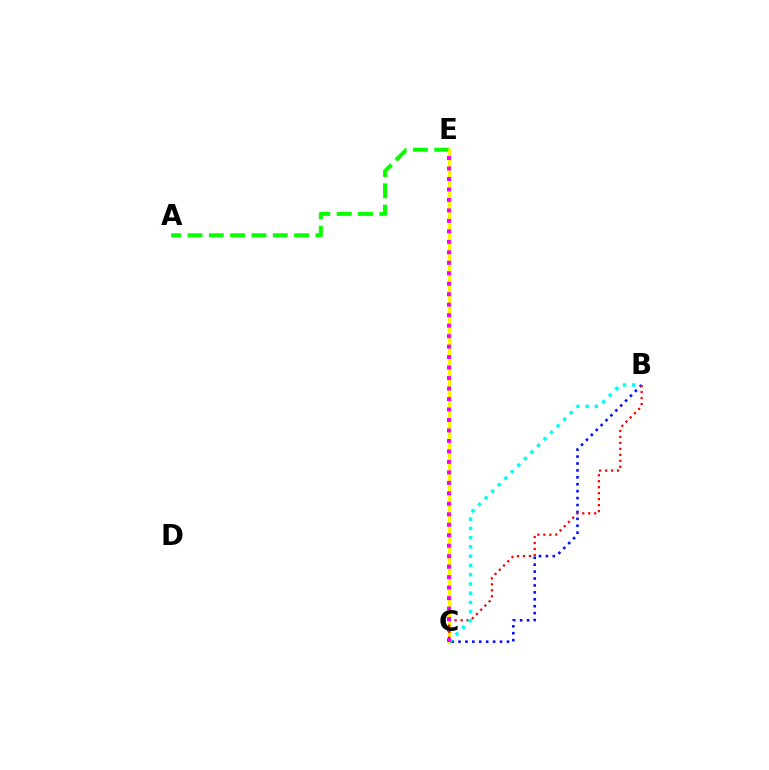{('B', 'C'): [{'color': '#0010ff', 'line_style': 'dotted', 'thickness': 1.88}, {'color': '#ff0000', 'line_style': 'dotted', 'thickness': 1.62}, {'color': '#00fff6', 'line_style': 'dotted', 'thickness': 2.52}], ('A', 'E'): [{'color': '#08ff00', 'line_style': 'dashed', 'thickness': 2.9}], ('C', 'E'): [{'color': '#fcf500', 'line_style': 'solid', 'thickness': 2.49}, {'color': '#ee00ff', 'line_style': 'dotted', 'thickness': 2.85}]}